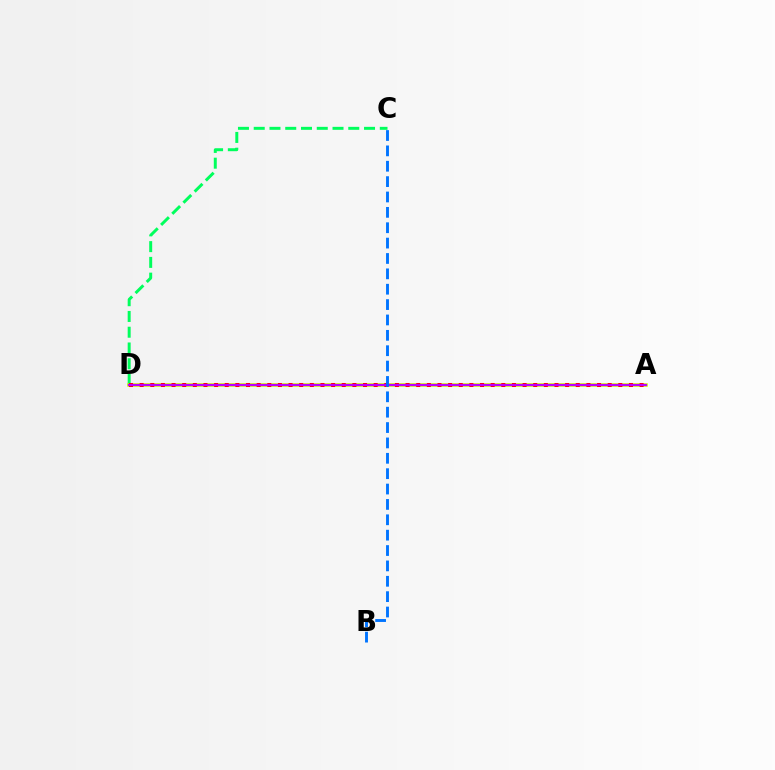{('C', 'D'): [{'color': '#00ff5c', 'line_style': 'dashed', 'thickness': 2.14}], ('A', 'D'): [{'color': '#d1ff00', 'line_style': 'solid', 'thickness': 2.56}, {'color': '#ff0000', 'line_style': 'dotted', 'thickness': 2.89}, {'color': '#b900ff', 'line_style': 'solid', 'thickness': 1.59}], ('B', 'C'): [{'color': '#0074ff', 'line_style': 'dashed', 'thickness': 2.09}]}